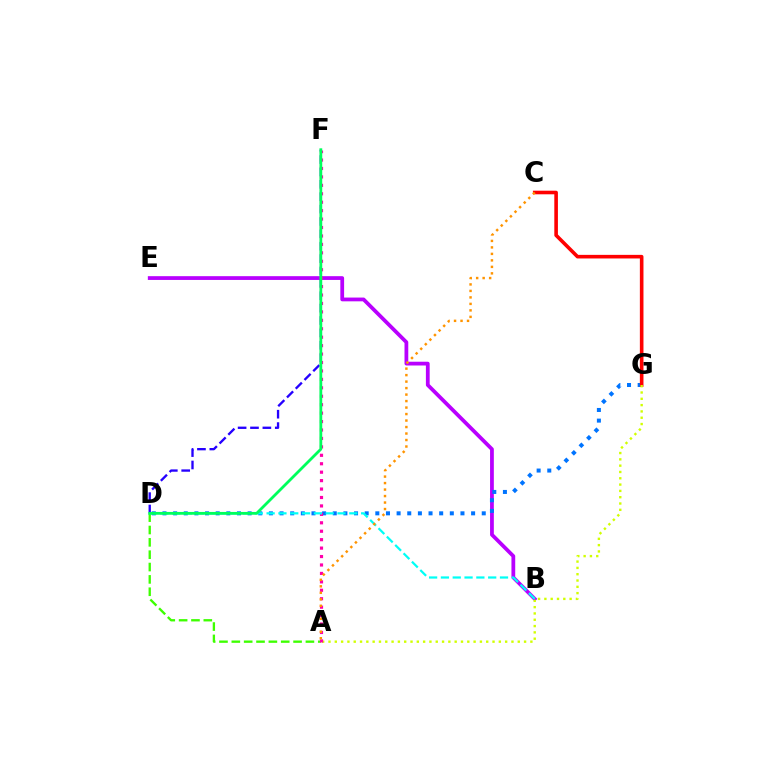{('B', 'E'): [{'color': '#b900ff', 'line_style': 'solid', 'thickness': 2.71}], ('D', 'G'): [{'color': '#0074ff', 'line_style': 'dotted', 'thickness': 2.89}], ('D', 'F'): [{'color': '#2500ff', 'line_style': 'dashed', 'thickness': 1.68}, {'color': '#00ff5c', 'line_style': 'solid', 'thickness': 2.02}], ('C', 'G'): [{'color': '#ff0000', 'line_style': 'solid', 'thickness': 2.59}], ('A', 'D'): [{'color': '#3dff00', 'line_style': 'dashed', 'thickness': 1.68}], ('A', 'G'): [{'color': '#d1ff00', 'line_style': 'dotted', 'thickness': 1.71}], ('A', 'F'): [{'color': '#ff00ac', 'line_style': 'dotted', 'thickness': 2.29}], ('B', 'D'): [{'color': '#00fff6', 'line_style': 'dashed', 'thickness': 1.61}], ('A', 'C'): [{'color': '#ff9400', 'line_style': 'dotted', 'thickness': 1.76}]}